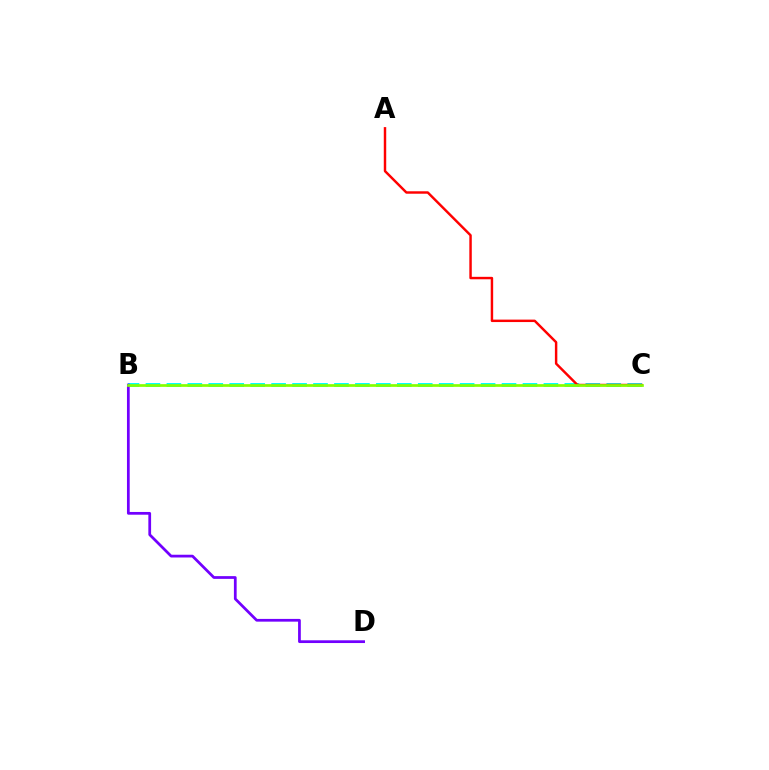{('B', 'C'): [{'color': '#00fff6', 'line_style': 'dashed', 'thickness': 2.85}, {'color': '#84ff00', 'line_style': 'solid', 'thickness': 1.95}], ('B', 'D'): [{'color': '#7200ff', 'line_style': 'solid', 'thickness': 1.98}], ('A', 'C'): [{'color': '#ff0000', 'line_style': 'solid', 'thickness': 1.76}]}